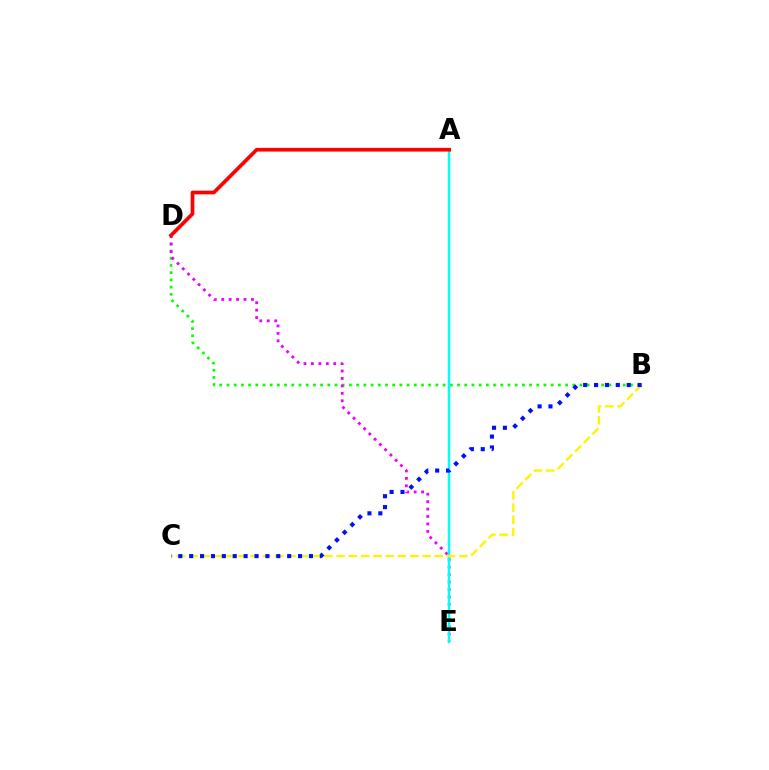{('B', 'D'): [{'color': '#08ff00', 'line_style': 'dotted', 'thickness': 1.96}], ('D', 'E'): [{'color': '#ee00ff', 'line_style': 'dotted', 'thickness': 2.02}], ('A', 'E'): [{'color': '#00fff6', 'line_style': 'solid', 'thickness': 1.78}], ('B', 'C'): [{'color': '#fcf500', 'line_style': 'dashed', 'thickness': 1.67}, {'color': '#0010ff', 'line_style': 'dotted', 'thickness': 2.96}], ('A', 'D'): [{'color': '#ff0000', 'line_style': 'solid', 'thickness': 2.66}]}